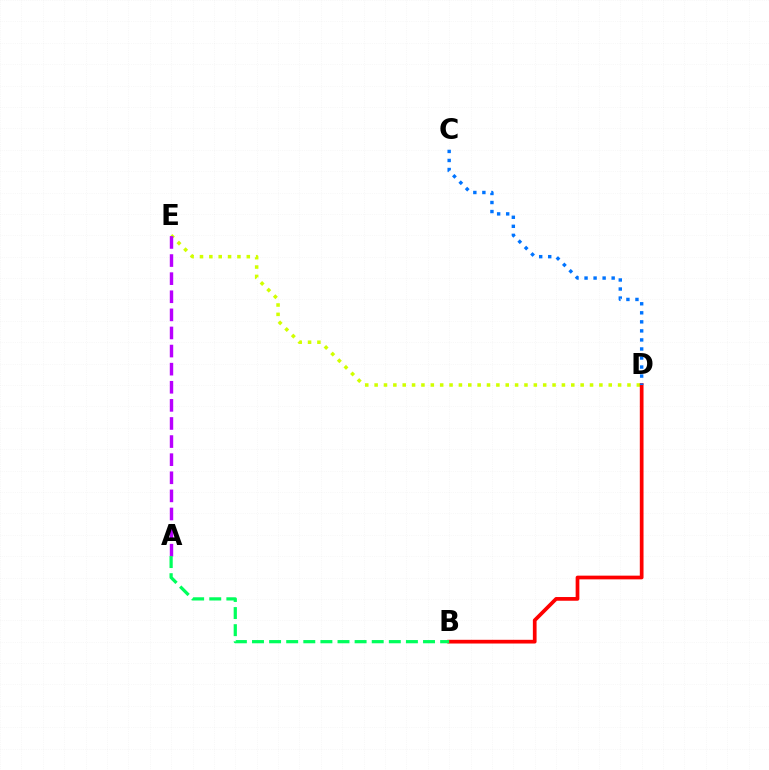{('D', 'E'): [{'color': '#d1ff00', 'line_style': 'dotted', 'thickness': 2.54}], ('B', 'D'): [{'color': '#ff0000', 'line_style': 'solid', 'thickness': 2.67}], ('A', 'E'): [{'color': '#b900ff', 'line_style': 'dashed', 'thickness': 2.46}], ('A', 'B'): [{'color': '#00ff5c', 'line_style': 'dashed', 'thickness': 2.32}], ('C', 'D'): [{'color': '#0074ff', 'line_style': 'dotted', 'thickness': 2.46}]}